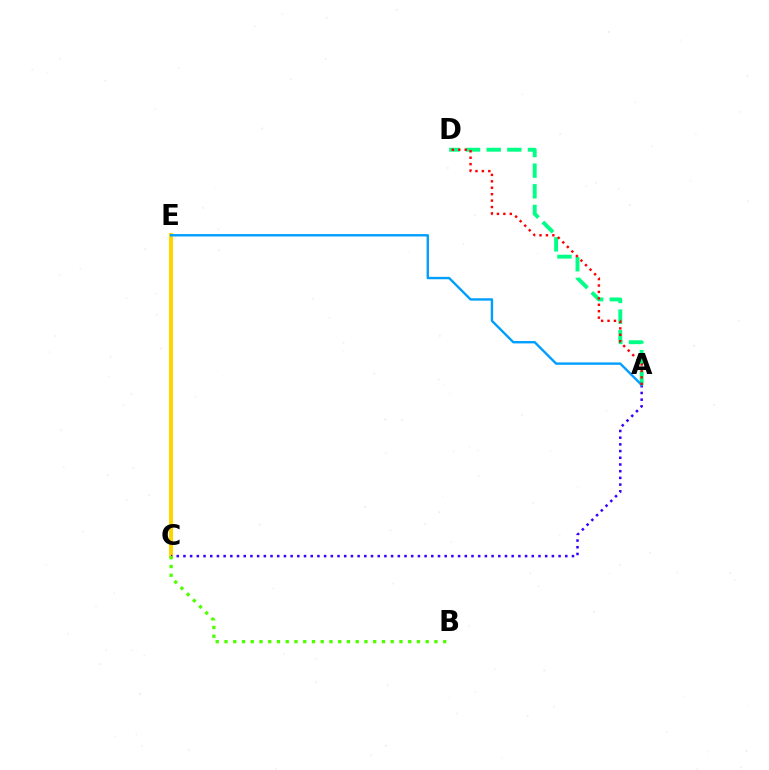{('C', 'E'): [{'color': '#ff00ed', 'line_style': 'dotted', 'thickness': 2.05}, {'color': '#ffd500', 'line_style': 'solid', 'thickness': 2.91}], ('A', 'D'): [{'color': '#00ff86', 'line_style': 'dashed', 'thickness': 2.8}, {'color': '#ff0000', 'line_style': 'dotted', 'thickness': 1.75}], ('A', 'C'): [{'color': '#3700ff', 'line_style': 'dotted', 'thickness': 1.82}], ('A', 'E'): [{'color': '#009eff', 'line_style': 'solid', 'thickness': 1.72}], ('B', 'C'): [{'color': '#4fff00', 'line_style': 'dotted', 'thickness': 2.38}]}